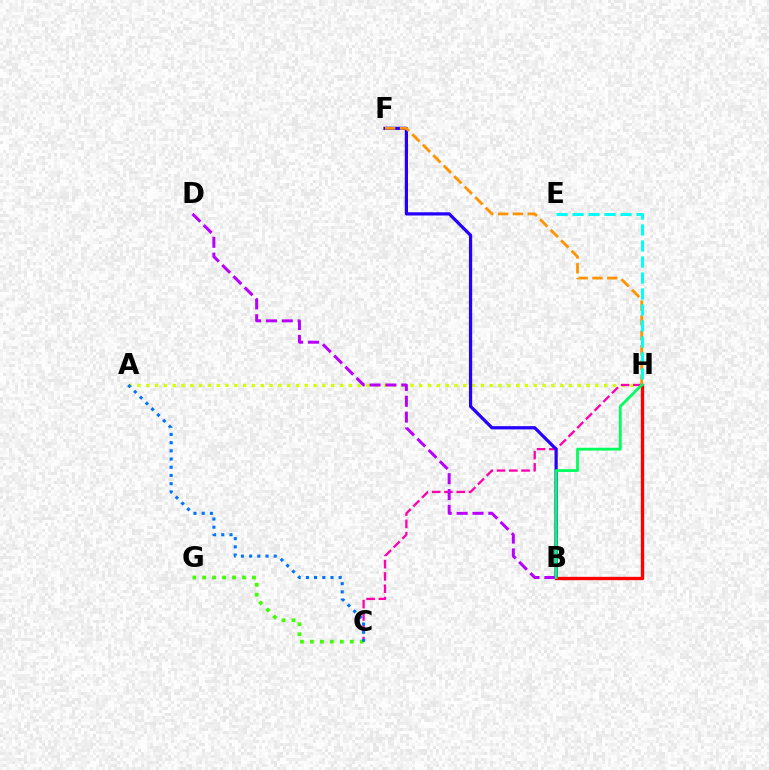{('A', 'H'): [{'color': '#d1ff00', 'line_style': 'dotted', 'thickness': 2.39}], ('C', 'H'): [{'color': '#ff00ac', 'line_style': 'dashed', 'thickness': 1.67}], ('B', 'F'): [{'color': '#2500ff', 'line_style': 'solid', 'thickness': 2.33}], ('C', 'G'): [{'color': '#3dff00', 'line_style': 'dotted', 'thickness': 2.71}], ('F', 'H'): [{'color': '#ff9400', 'line_style': 'dashed', 'thickness': 2.01}], ('B', 'H'): [{'color': '#ff0000', 'line_style': 'solid', 'thickness': 2.41}, {'color': '#00ff5c', 'line_style': 'solid', 'thickness': 2.01}], ('B', 'D'): [{'color': '#b900ff', 'line_style': 'dashed', 'thickness': 2.15}], ('E', 'H'): [{'color': '#00fff6', 'line_style': 'dashed', 'thickness': 2.17}], ('A', 'C'): [{'color': '#0074ff', 'line_style': 'dotted', 'thickness': 2.23}]}